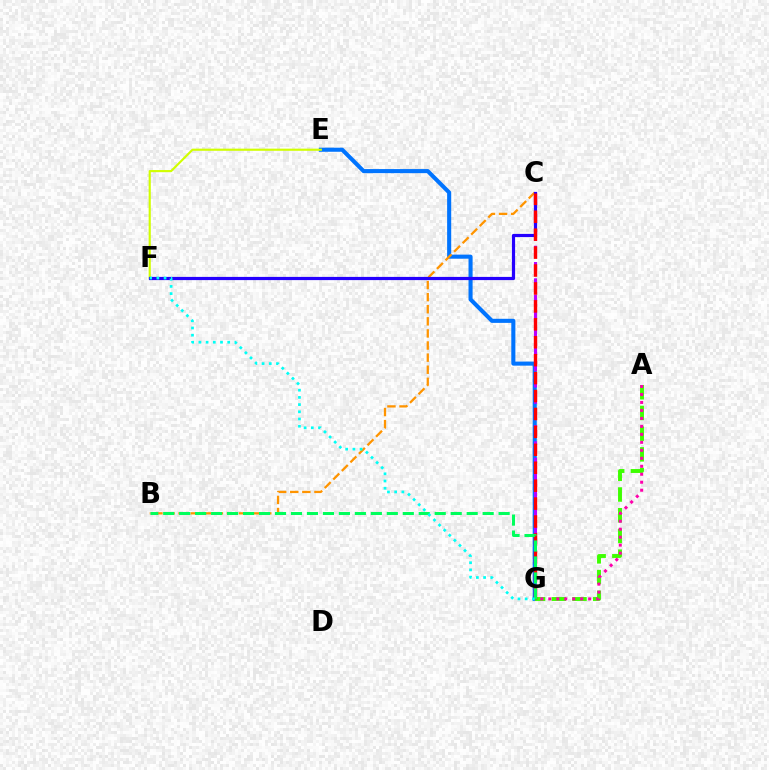{('E', 'G'): [{'color': '#0074ff', 'line_style': 'solid', 'thickness': 2.94}], ('C', 'G'): [{'color': '#b900ff', 'line_style': 'dashed', 'thickness': 2.21}, {'color': '#ff0000', 'line_style': 'dashed', 'thickness': 2.44}], ('B', 'C'): [{'color': '#ff9400', 'line_style': 'dashed', 'thickness': 1.64}], ('E', 'F'): [{'color': '#d1ff00', 'line_style': 'solid', 'thickness': 1.55}], ('C', 'F'): [{'color': '#2500ff', 'line_style': 'solid', 'thickness': 2.3}], ('A', 'G'): [{'color': '#3dff00', 'line_style': 'dashed', 'thickness': 2.81}, {'color': '#ff00ac', 'line_style': 'dotted', 'thickness': 2.17}], ('B', 'G'): [{'color': '#00ff5c', 'line_style': 'dashed', 'thickness': 2.17}], ('F', 'G'): [{'color': '#00fff6', 'line_style': 'dotted', 'thickness': 1.96}]}